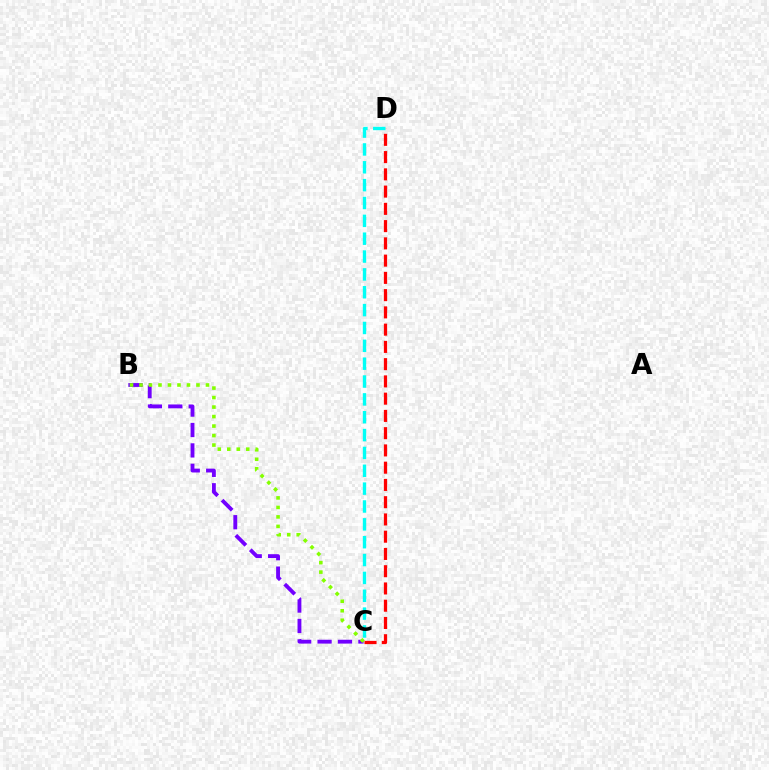{('C', 'D'): [{'color': '#ff0000', 'line_style': 'dashed', 'thickness': 2.34}, {'color': '#00fff6', 'line_style': 'dashed', 'thickness': 2.43}], ('B', 'C'): [{'color': '#7200ff', 'line_style': 'dashed', 'thickness': 2.77}, {'color': '#84ff00', 'line_style': 'dotted', 'thickness': 2.58}]}